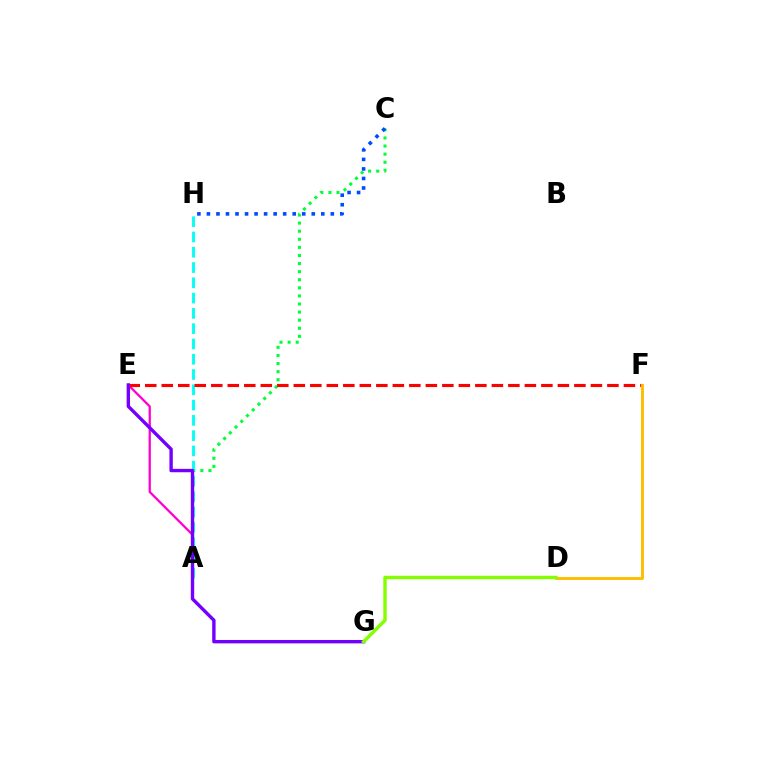{('A', 'E'): [{'color': '#ff00cf', 'line_style': 'solid', 'thickness': 1.64}], ('A', 'C'): [{'color': '#00ff39', 'line_style': 'dotted', 'thickness': 2.2}], ('A', 'H'): [{'color': '#00fff6', 'line_style': 'dashed', 'thickness': 2.08}], ('E', 'F'): [{'color': '#ff0000', 'line_style': 'dashed', 'thickness': 2.24}], ('E', 'G'): [{'color': '#7200ff', 'line_style': 'solid', 'thickness': 2.43}], ('D', 'F'): [{'color': '#ffbd00', 'line_style': 'solid', 'thickness': 2.09}], ('D', 'G'): [{'color': '#84ff00', 'line_style': 'solid', 'thickness': 2.47}], ('C', 'H'): [{'color': '#004bff', 'line_style': 'dotted', 'thickness': 2.59}]}